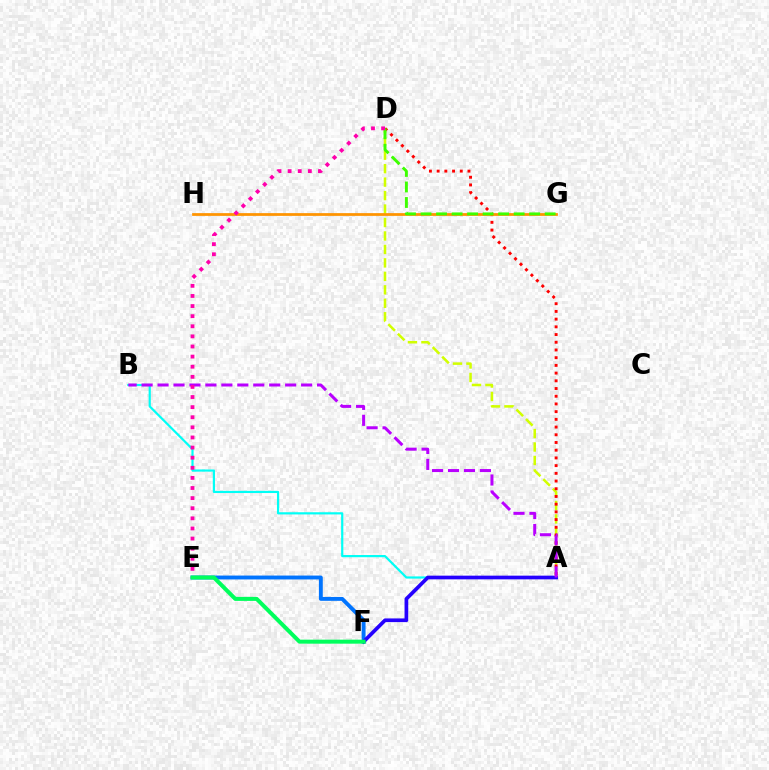{('A', 'D'): [{'color': '#d1ff00', 'line_style': 'dashed', 'thickness': 1.83}, {'color': '#ff0000', 'line_style': 'dotted', 'thickness': 2.09}], ('G', 'H'): [{'color': '#ff9400', 'line_style': 'solid', 'thickness': 1.98}], ('A', 'B'): [{'color': '#00fff6', 'line_style': 'solid', 'thickness': 1.58}, {'color': '#b900ff', 'line_style': 'dashed', 'thickness': 2.17}], ('D', 'G'): [{'color': '#3dff00', 'line_style': 'dashed', 'thickness': 2.11}], ('E', 'F'): [{'color': '#0074ff', 'line_style': 'solid', 'thickness': 2.8}, {'color': '#00ff5c', 'line_style': 'solid', 'thickness': 2.89}], ('A', 'F'): [{'color': '#2500ff', 'line_style': 'solid', 'thickness': 2.66}], ('D', 'E'): [{'color': '#ff00ac', 'line_style': 'dotted', 'thickness': 2.75}]}